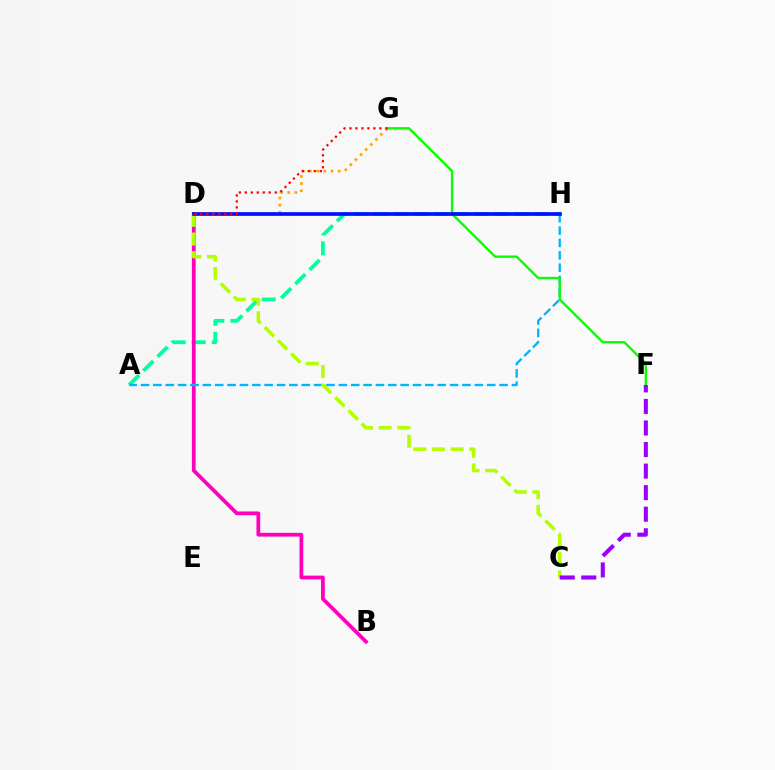{('D', 'G'): [{'color': '#ffa500', 'line_style': 'dotted', 'thickness': 1.95}, {'color': '#ff0000', 'line_style': 'dotted', 'thickness': 1.63}], ('A', 'H'): [{'color': '#00ff9d', 'line_style': 'dashed', 'thickness': 2.72}, {'color': '#00b5ff', 'line_style': 'dashed', 'thickness': 1.68}], ('B', 'D'): [{'color': '#ff00bd', 'line_style': 'solid', 'thickness': 2.71}], ('C', 'D'): [{'color': '#b3ff00', 'line_style': 'dashed', 'thickness': 2.54}], ('F', 'G'): [{'color': '#08ff00', 'line_style': 'solid', 'thickness': 1.73}], ('D', 'H'): [{'color': '#0010ff', 'line_style': 'solid', 'thickness': 2.65}], ('C', 'F'): [{'color': '#9b00ff', 'line_style': 'dashed', 'thickness': 2.93}]}